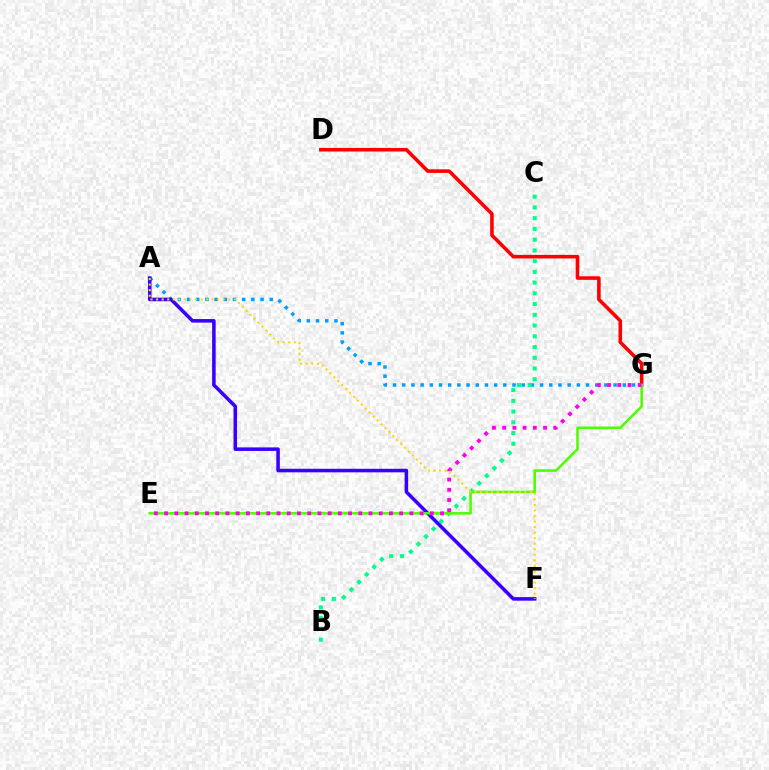{('A', 'G'): [{'color': '#009eff', 'line_style': 'dotted', 'thickness': 2.5}], ('B', 'C'): [{'color': '#00ff86', 'line_style': 'dotted', 'thickness': 2.92}], ('D', 'G'): [{'color': '#ff0000', 'line_style': 'solid', 'thickness': 2.57}], ('A', 'F'): [{'color': '#3700ff', 'line_style': 'solid', 'thickness': 2.55}, {'color': '#ffd500', 'line_style': 'dotted', 'thickness': 1.51}], ('E', 'G'): [{'color': '#4fff00', 'line_style': 'solid', 'thickness': 1.86}, {'color': '#ff00ed', 'line_style': 'dotted', 'thickness': 2.78}]}